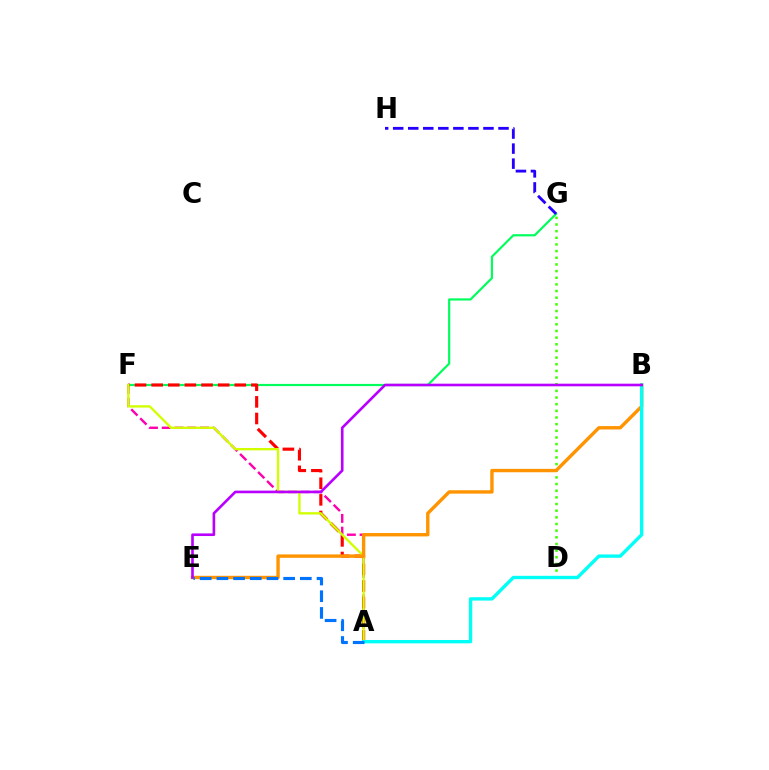{('D', 'G'): [{'color': '#3dff00', 'line_style': 'dotted', 'thickness': 1.81}], ('F', 'G'): [{'color': '#00ff5c', 'line_style': 'solid', 'thickness': 1.57}], ('A', 'F'): [{'color': '#ff00ac', 'line_style': 'dashed', 'thickness': 1.73}, {'color': '#ff0000', 'line_style': 'dashed', 'thickness': 2.26}, {'color': '#d1ff00', 'line_style': 'solid', 'thickness': 1.69}], ('B', 'E'): [{'color': '#ff9400', 'line_style': 'solid', 'thickness': 2.44}, {'color': '#b900ff', 'line_style': 'solid', 'thickness': 1.89}], ('A', 'B'): [{'color': '#00fff6', 'line_style': 'solid', 'thickness': 2.42}], ('A', 'E'): [{'color': '#0074ff', 'line_style': 'dashed', 'thickness': 2.27}], ('G', 'H'): [{'color': '#2500ff', 'line_style': 'dashed', 'thickness': 2.04}]}